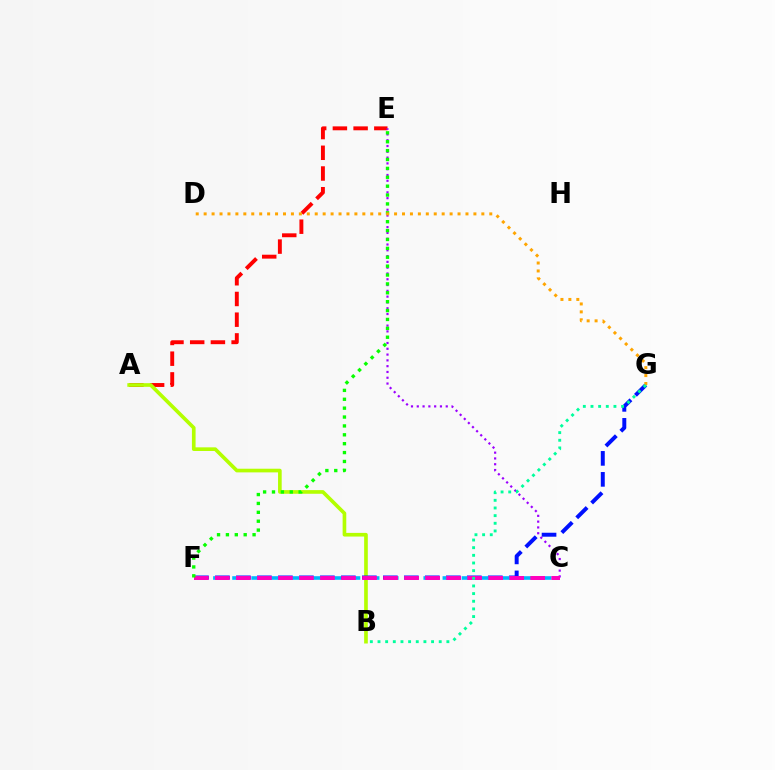{('A', 'E'): [{'color': '#ff0000', 'line_style': 'dashed', 'thickness': 2.81}], ('A', 'B'): [{'color': '#b3ff00', 'line_style': 'solid', 'thickness': 2.63}], ('F', 'G'): [{'color': '#0010ff', 'line_style': 'dashed', 'thickness': 2.85}], ('C', 'E'): [{'color': '#9b00ff', 'line_style': 'dotted', 'thickness': 1.57}], ('C', 'F'): [{'color': '#00b5ff', 'line_style': 'dashed', 'thickness': 2.6}, {'color': '#ff00bd', 'line_style': 'dashed', 'thickness': 2.86}], ('E', 'F'): [{'color': '#08ff00', 'line_style': 'dotted', 'thickness': 2.41}], ('D', 'G'): [{'color': '#ffa500', 'line_style': 'dotted', 'thickness': 2.16}], ('B', 'G'): [{'color': '#00ff9d', 'line_style': 'dotted', 'thickness': 2.08}]}